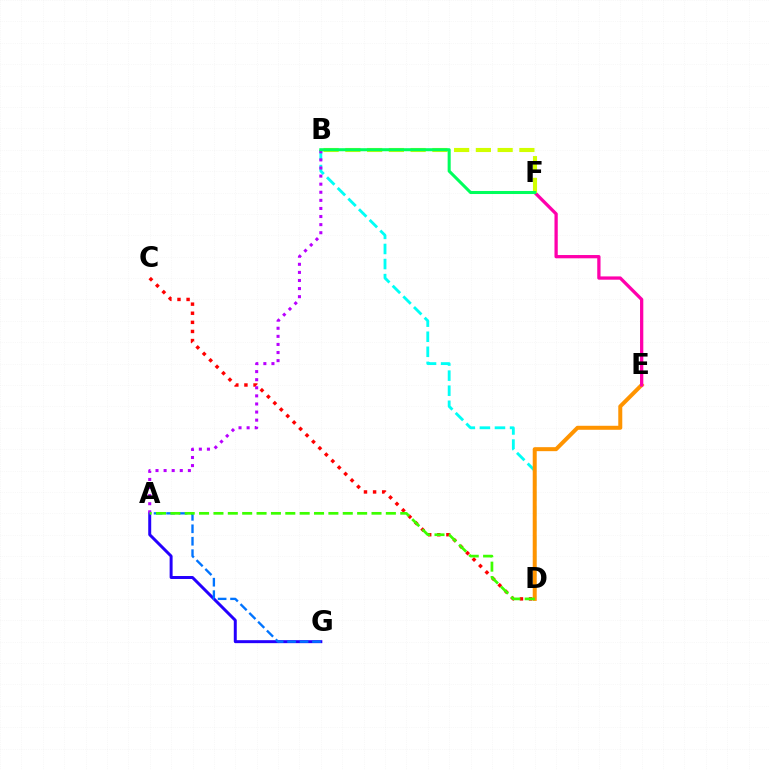{('C', 'D'): [{'color': '#ff0000', 'line_style': 'dotted', 'thickness': 2.47}], ('B', 'D'): [{'color': '#00fff6', 'line_style': 'dashed', 'thickness': 2.05}], ('A', 'G'): [{'color': '#2500ff', 'line_style': 'solid', 'thickness': 2.14}, {'color': '#0074ff', 'line_style': 'dashed', 'thickness': 1.69}], ('D', 'E'): [{'color': '#ff9400', 'line_style': 'solid', 'thickness': 2.88}], ('A', 'B'): [{'color': '#b900ff', 'line_style': 'dotted', 'thickness': 2.2}], ('E', 'F'): [{'color': '#ff00ac', 'line_style': 'solid', 'thickness': 2.36}], ('B', 'F'): [{'color': '#d1ff00', 'line_style': 'dashed', 'thickness': 2.96}, {'color': '#00ff5c', 'line_style': 'solid', 'thickness': 2.2}], ('A', 'D'): [{'color': '#3dff00', 'line_style': 'dashed', 'thickness': 1.95}]}